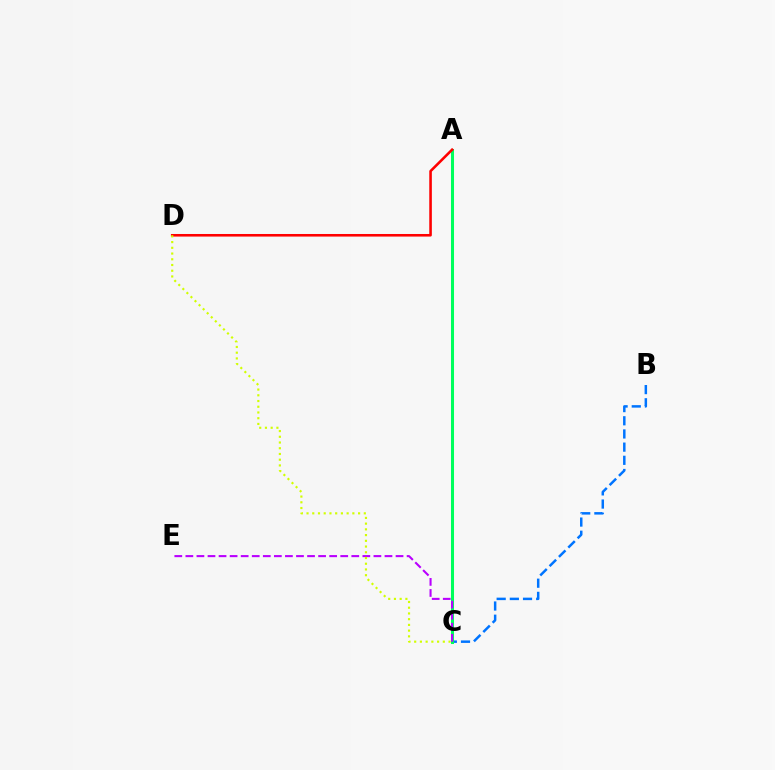{('B', 'C'): [{'color': '#0074ff', 'line_style': 'dashed', 'thickness': 1.79}], ('A', 'C'): [{'color': '#00ff5c', 'line_style': 'solid', 'thickness': 2.18}], ('C', 'E'): [{'color': '#b900ff', 'line_style': 'dashed', 'thickness': 1.5}], ('A', 'D'): [{'color': '#ff0000', 'line_style': 'solid', 'thickness': 1.86}], ('C', 'D'): [{'color': '#d1ff00', 'line_style': 'dotted', 'thickness': 1.56}]}